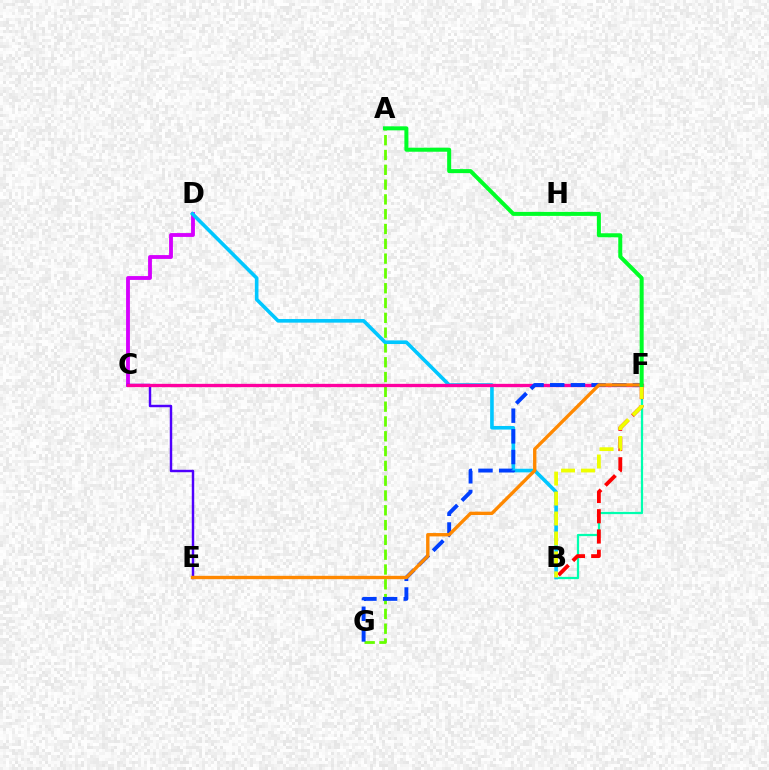{('B', 'F'): [{'color': '#00ffaf', 'line_style': 'solid', 'thickness': 1.61}, {'color': '#ff0000', 'line_style': 'dashed', 'thickness': 2.75}, {'color': '#eeff00', 'line_style': 'dashed', 'thickness': 2.71}], ('A', 'G'): [{'color': '#66ff00', 'line_style': 'dashed', 'thickness': 2.01}], ('C', 'D'): [{'color': '#d600ff', 'line_style': 'solid', 'thickness': 2.76}], ('C', 'E'): [{'color': '#4f00ff', 'line_style': 'solid', 'thickness': 1.76}], ('B', 'D'): [{'color': '#00c7ff', 'line_style': 'solid', 'thickness': 2.6}], ('C', 'F'): [{'color': '#ff00a0', 'line_style': 'solid', 'thickness': 2.38}], ('F', 'G'): [{'color': '#003fff', 'line_style': 'dashed', 'thickness': 2.81}], ('E', 'F'): [{'color': '#ff8800', 'line_style': 'solid', 'thickness': 2.41}], ('A', 'F'): [{'color': '#00ff27', 'line_style': 'solid', 'thickness': 2.89}]}